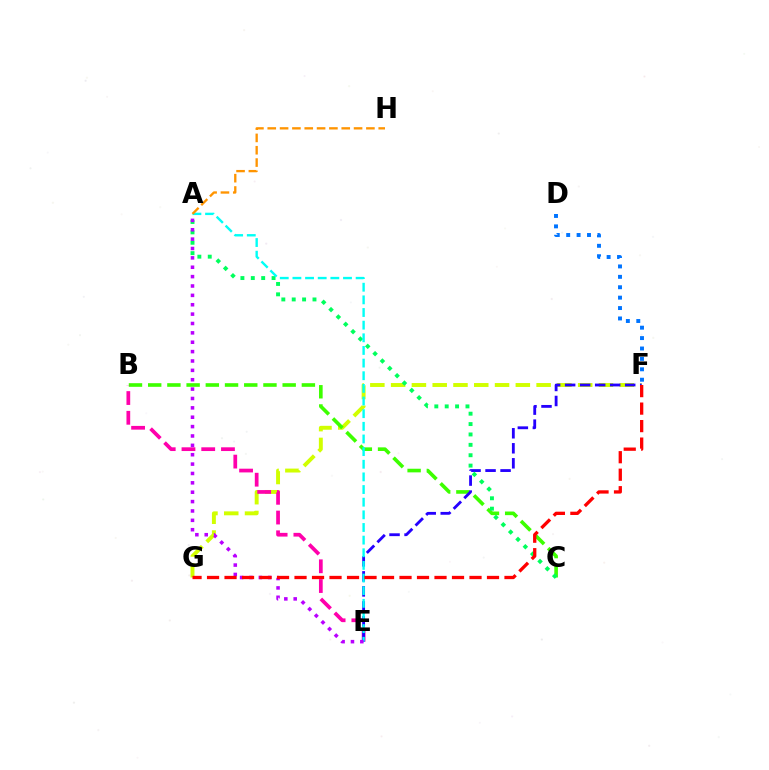{('F', 'G'): [{'color': '#d1ff00', 'line_style': 'dashed', 'thickness': 2.82}, {'color': '#ff0000', 'line_style': 'dashed', 'thickness': 2.38}], ('B', 'C'): [{'color': '#3dff00', 'line_style': 'dashed', 'thickness': 2.61}], ('B', 'E'): [{'color': '#ff00ac', 'line_style': 'dashed', 'thickness': 2.68}], ('E', 'F'): [{'color': '#2500ff', 'line_style': 'dashed', 'thickness': 2.04}], ('A', 'C'): [{'color': '#00ff5c', 'line_style': 'dotted', 'thickness': 2.82}], ('A', 'E'): [{'color': '#00fff6', 'line_style': 'dashed', 'thickness': 1.72}, {'color': '#b900ff', 'line_style': 'dotted', 'thickness': 2.55}], ('D', 'F'): [{'color': '#0074ff', 'line_style': 'dotted', 'thickness': 2.83}], ('A', 'H'): [{'color': '#ff9400', 'line_style': 'dashed', 'thickness': 1.68}]}